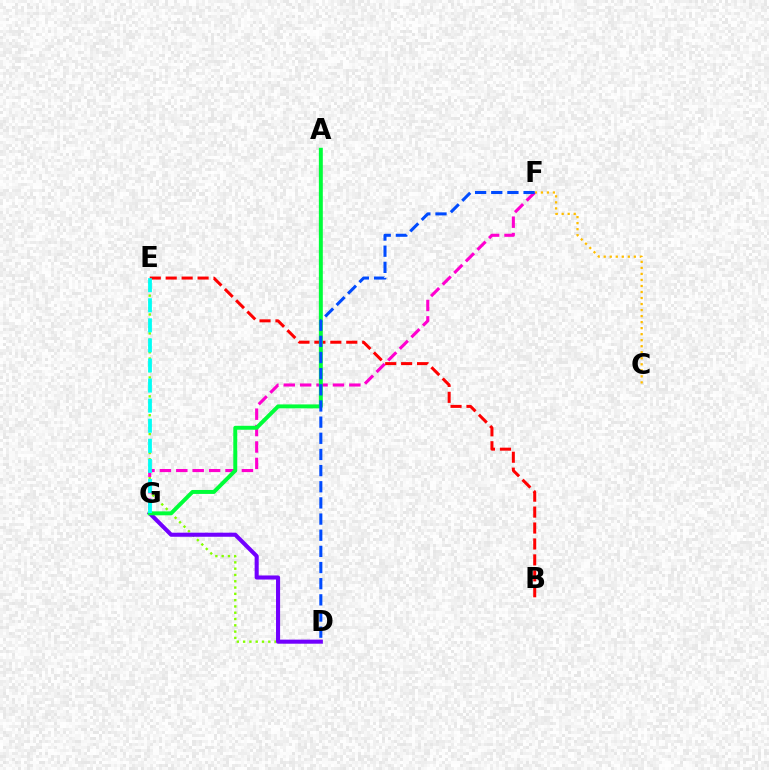{('C', 'F'): [{'color': '#ffbd00', 'line_style': 'dotted', 'thickness': 1.64}], ('D', 'E'): [{'color': '#84ff00', 'line_style': 'dotted', 'thickness': 1.71}], ('D', 'G'): [{'color': '#7200ff', 'line_style': 'solid', 'thickness': 2.93}], ('F', 'G'): [{'color': '#ff00cf', 'line_style': 'dashed', 'thickness': 2.23}], ('B', 'E'): [{'color': '#ff0000', 'line_style': 'dashed', 'thickness': 2.16}], ('A', 'G'): [{'color': '#00ff39', 'line_style': 'solid', 'thickness': 2.84}], ('D', 'F'): [{'color': '#004bff', 'line_style': 'dashed', 'thickness': 2.19}], ('E', 'G'): [{'color': '#00fff6', 'line_style': 'dashed', 'thickness': 2.73}]}